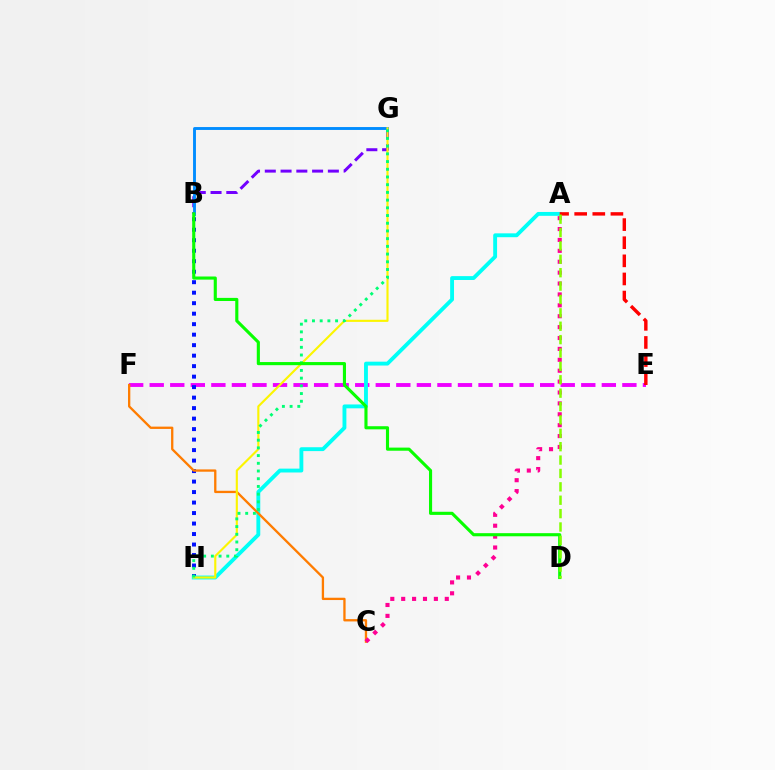{('B', 'G'): [{'color': '#7200ff', 'line_style': 'dashed', 'thickness': 2.14}, {'color': '#008cff', 'line_style': 'solid', 'thickness': 2.08}], ('E', 'F'): [{'color': '#ee00ff', 'line_style': 'dashed', 'thickness': 2.79}], ('B', 'H'): [{'color': '#0010ff', 'line_style': 'dotted', 'thickness': 2.85}], ('A', 'H'): [{'color': '#00fff6', 'line_style': 'solid', 'thickness': 2.78}], ('C', 'F'): [{'color': '#ff7c00', 'line_style': 'solid', 'thickness': 1.66}], ('A', 'C'): [{'color': '#ff0094', 'line_style': 'dotted', 'thickness': 2.96}], ('G', 'H'): [{'color': '#fcf500', 'line_style': 'solid', 'thickness': 1.53}, {'color': '#00ff74', 'line_style': 'dotted', 'thickness': 2.09}], ('A', 'E'): [{'color': '#ff0000', 'line_style': 'dashed', 'thickness': 2.46}], ('B', 'D'): [{'color': '#08ff00', 'line_style': 'solid', 'thickness': 2.25}], ('A', 'D'): [{'color': '#84ff00', 'line_style': 'dashed', 'thickness': 1.82}]}